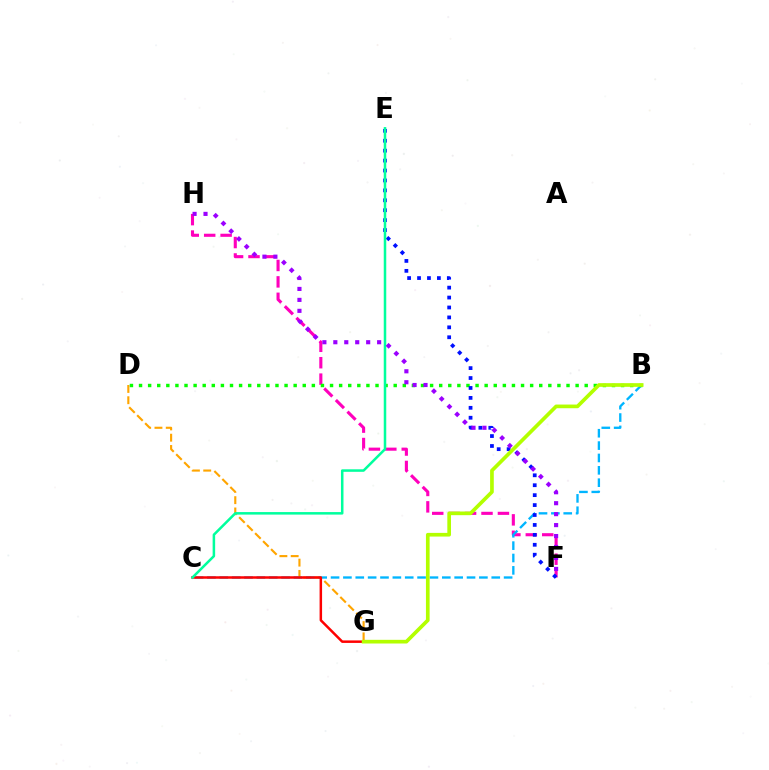{('D', 'G'): [{'color': '#ffa500', 'line_style': 'dashed', 'thickness': 1.53}], ('F', 'H'): [{'color': '#ff00bd', 'line_style': 'dashed', 'thickness': 2.23}, {'color': '#9b00ff', 'line_style': 'dotted', 'thickness': 2.97}], ('B', 'C'): [{'color': '#00b5ff', 'line_style': 'dashed', 'thickness': 1.68}], ('C', 'G'): [{'color': '#ff0000', 'line_style': 'solid', 'thickness': 1.8}], ('B', 'D'): [{'color': '#08ff00', 'line_style': 'dotted', 'thickness': 2.47}], ('E', 'F'): [{'color': '#0010ff', 'line_style': 'dotted', 'thickness': 2.7}], ('C', 'E'): [{'color': '#00ff9d', 'line_style': 'solid', 'thickness': 1.81}], ('B', 'G'): [{'color': '#b3ff00', 'line_style': 'solid', 'thickness': 2.65}]}